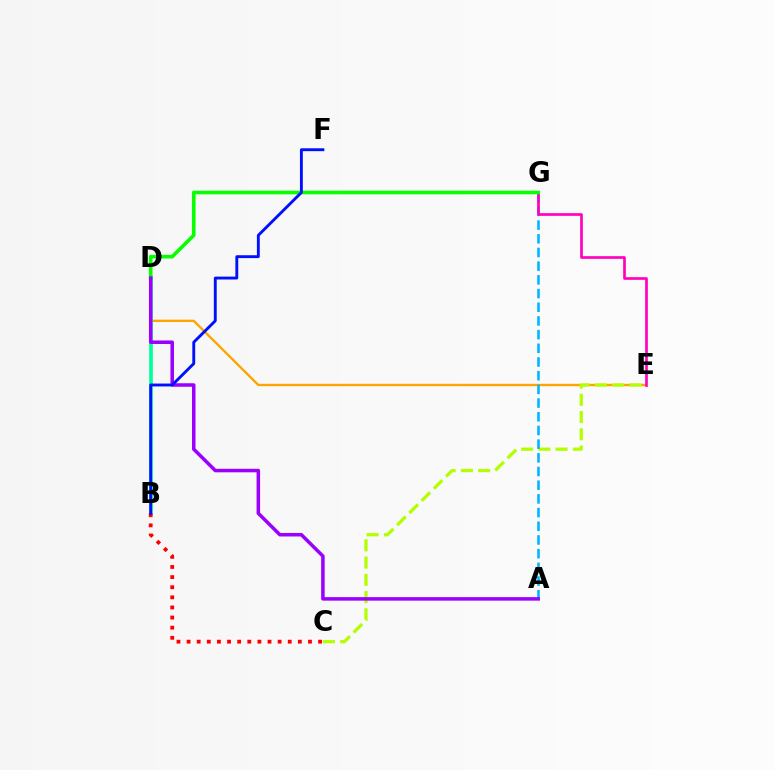{('D', 'E'): [{'color': '#ffa500', 'line_style': 'solid', 'thickness': 1.68}], ('B', 'D'): [{'color': '#00ff9d', 'line_style': 'solid', 'thickness': 2.63}], ('C', 'E'): [{'color': '#b3ff00', 'line_style': 'dashed', 'thickness': 2.34}], ('A', 'G'): [{'color': '#00b5ff', 'line_style': 'dashed', 'thickness': 1.86}], ('E', 'G'): [{'color': '#ff00bd', 'line_style': 'solid', 'thickness': 1.93}], ('D', 'G'): [{'color': '#08ff00', 'line_style': 'solid', 'thickness': 2.61}], ('B', 'C'): [{'color': '#ff0000', 'line_style': 'dotted', 'thickness': 2.75}], ('A', 'D'): [{'color': '#9b00ff', 'line_style': 'solid', 'thickness': 2.53}], ('B', 'F'): [{'color': '#0010ff', 'line_style': 'solid', 'thickness': 2.07}]}